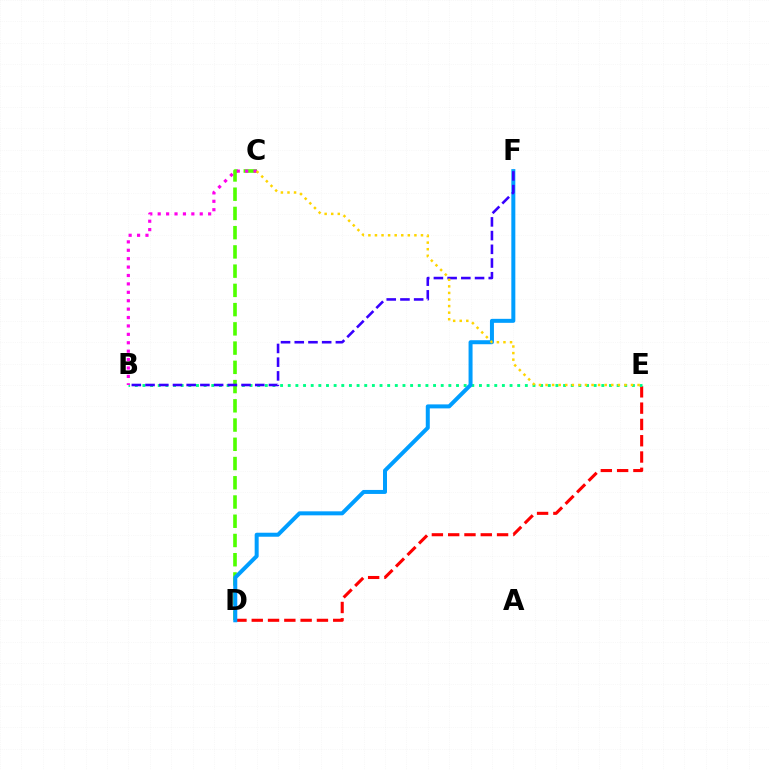{('D', 'E'): [{'color': '#ff0000', 'line_style': 'dashed', 'thickness': 2.21}], ('B', 'E'): [{'color': '#00ff86', 'line_style': 'dotted', 'thickness': 2.08}], ('C', 'D'): [{'color': '#4fff00', 'line_style': 'dashed', 'thickness': 2.61}], ('D', 'F'): [{'color': '#009eff', 'line_style': 'solid', 'thickness': 2.88}], ('B', 'F'): [{'color': '#3700ff', 'line_style': 'dashed', 'thickness': 1.86}], ('B', 'C'): [{'color': '#ff00ed', 'line_style': 'dotted', 'thickness': 2.28}], ('C', 'E'): [{'color': '#ffd500', 'line_style': 'dotted', 'thickness': 1.79}]}